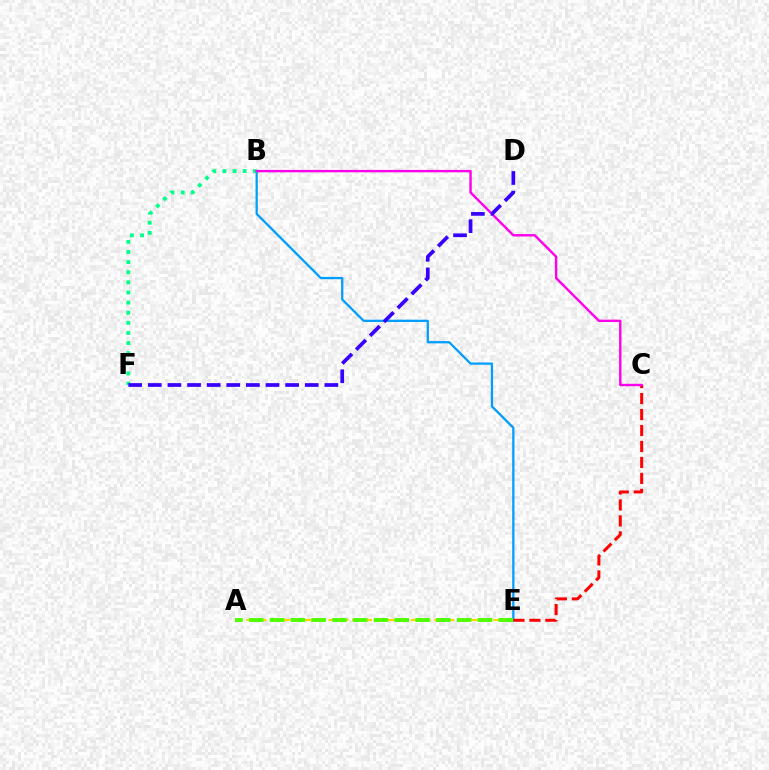{('B', 'E'): [{'color': '#009eff', 'line_style': 'solid', 'thickness': 1.63}], ('B', 'F'): [{'color': '#00ff86', 'line_style': 'dotted', 'thickness': 2.75}], ('C', 'E'): [{'color': '#ff0000', 'line_style': 'dashed', 'thickness': 2.17}], ('A', 'E'): [{'color': '#ffd500', 'line_style': 'dashed', 'thickness': 1.6}, {'color': '#4fff00', 'line_style': 'dashed', 'thickness': 2.82}], ('B', 'C'): [{'color': '#ff00ed', 'line_style': 'solid', 'thickness': 1.73}], ('D', 'F'): [{'color': '#3700ff', 'line_style': 'dashed', 'thickness': 2.66}]}